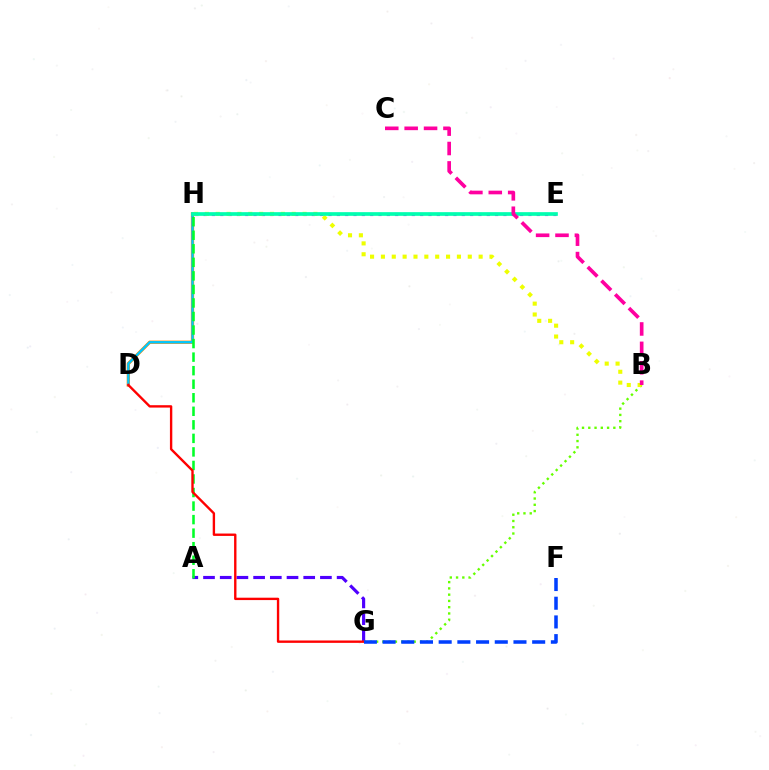{('A', 'G'): [{'color': '#4f00ff', 'line_style': 'dashed', 'thickness': 2.27}], ('B', 'G'): [{'color': '#66ff00', 'line_style': 'dotted', 'thickness': 1.7}], ('D', 'H'): [{'color': '#ff8800', 'line_style': 'solid', 'thickness': 2.35}, {'color': '#00c7ff', 'line_style': 'solid', 'thickness': 1.68}], ('E', 'H'): [{'color': '#d600ff', 'line_style': 'dotted', 'thickness': 2.26}, {'color': '#00ffaf', 'line_style': 'solid', 'thickness': 2.65}], ('B', 'H'): [{'color': '#eeff00', 'line_style': 'dotted', 'thickness': 2.95}], ('B', 'C'): [{'color': '#ff00a0', 'line_style': 'dashed', 'thickness': 2.63}], ('A', 'H'): [{'color': '#00ff27', 'line_style': 'dashed', 'thickness': 1.84}], ('D', 'G'): [{'color': '#ff0000', 'line_style': 'solid', 'thickness': 1.71}], ('F', 'G'): [{'color': '#003fff', 'line_style': 'dashed', 'thickness': 2.54}]}